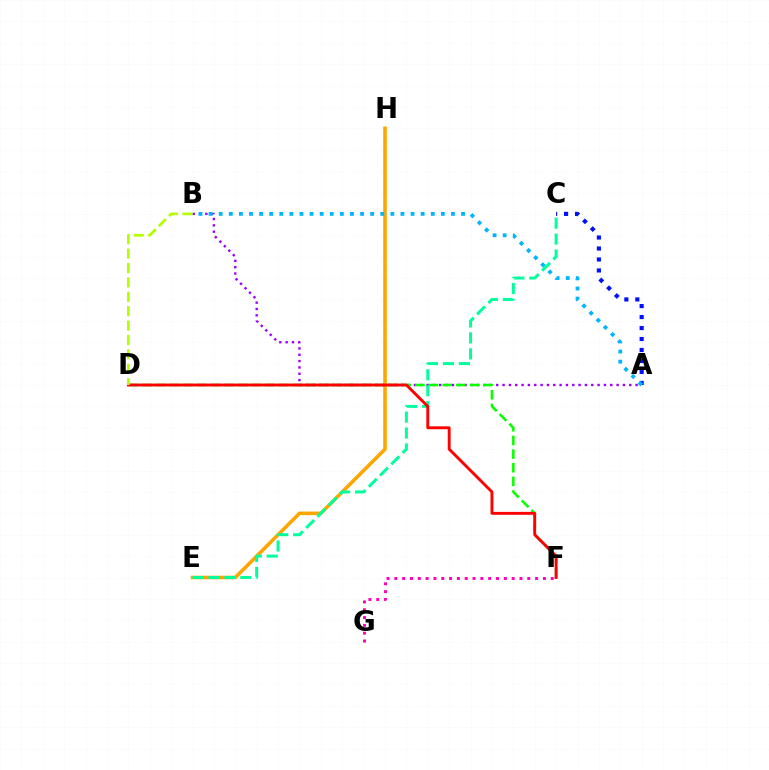{('A', 'B'): [{'color': '#9b00ff', 'line_style': 'dotted', 'thickness': 1.72}, {'color': '#00b5ff', 'line_style': 'dotted', 'thickness': 2.74}], ('A', 'C'): [{'color': '#0010ff', 'line_style': 'dotted', 'thickness': 2.98}], ('E', 'H'): [{'color': '#ffa500', 'line_style': 'solid', 'thickness': 2.57}], ('C', 'E'): [{'color': '#00ff9d', 'line_style': 'dashed', 'thickness': 2.16}], ('D', 'F'): [{'color': '#08ff00', 'line_style': 'dashed', 'thickness': 1.85}, {'color': '#ff0000', 'line_style': 'solid', 'thickness': 2.08}], ('B', 'D'): [{'color': '#b3ff00', 'line_style': 'dashed', 'thickness': 1.96}], ('F', 'G'): [{'color': '#ff00bd', 'line_style': 'dotted', 'thickness': 2.12}]}